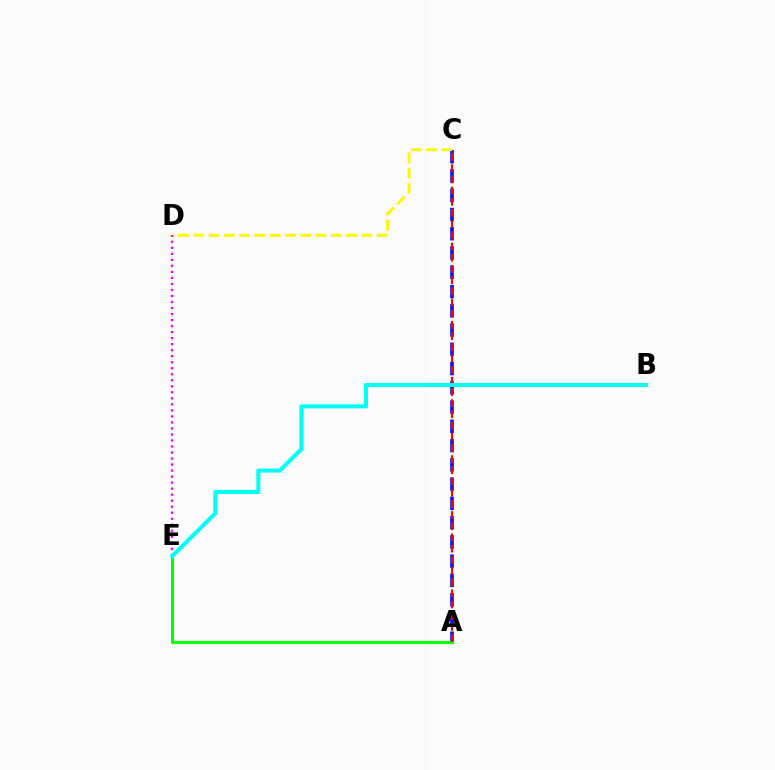{('A', 'C'): [{'color': '#0010ff', 'line_style': 'dashed', 'thickness': 2.62}, {'color': '#ff0000', 'line_style': 'dashed', 'thickness': 1.52}], ('C', 'D'): [{'color': '#fcf500', 'line_style': 'dashed', 'thickness': 2.08}], ('A', 'E'): [{'color': '#08ff00', 'line_style': 'solid', 'thickness': 2.22}], ('D', 'E'): [{'color': '#ee00ff', 'line_style': 'dotted', 'thickness': 1.64}], ('B', 'E'): [{'color': '#00fff6', 'line_style': 'solid', 'thickness': 2.9}]}